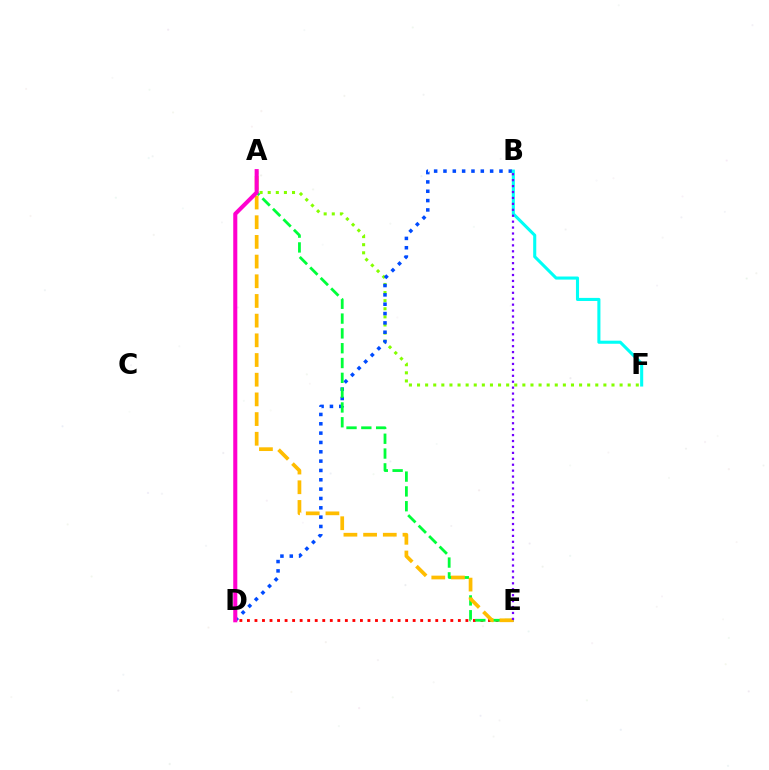{('D', 'E'): [{'color': '#ff0000', 'line_style': 'dotted', 'thickness': 2.05}], ('A', 'F'): [{'color': '#84ff00', 'line_style': 'dotted', 'thickness': 2.2}], ('B', 'D'): [{'color': '#004bff', 'line_style': 'dotted', 'thickness': 2.54}], ('A', 'E'): [{'color': '#00ff39', 'line_style': 'dashed', 'thickness': 2.01}, {'color': '#ffbd00', 'line_style': 'dashed', 'thickness': 2.67}], ('A', 'D'): [{'color': '#ff00cf', 'line_style': 'solid', 'thickness': 2.92}], ('B', 'F'): [{'color': '#00fff6', 'line_style': 'solid', 'thickness': 2.22}], ('B', 'E'): [{'color': '#7200ff', 'line_style': 'dotted', 'thickness': 1.61}]}